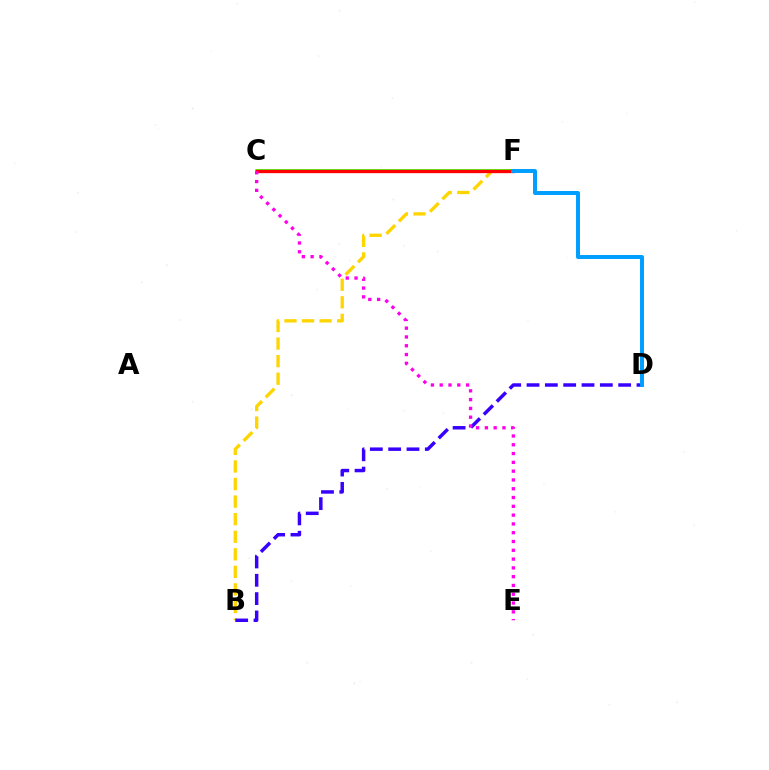{('B', 'F'): [{'color': '#ffd500', 'line_style': 'dashed', 'thickness': 2.39}], ('C', 'F'): [{'color': '#4fff00', 'line_style': 'solid', 'thickness': 2.77}, {'color': '#00ff86', 'line_style': 'dashed', 'thickness': 1.58}, {'color': '#ff0000', 'line_style': 'solid', 'thickness': 2.4}], ('B', 'D'): [{'color': '#3700ff', 'line_style': 'dashed', 'thickness': 2.49}], ('D', 'F'): [{'color': '#009eff', 'line_style': 'solid', 'thickness': 2.85}], ('C', 'E'): [{'color': '#ff00ed', 'line_style': 'dotted', 'thickness': 2.39}]}